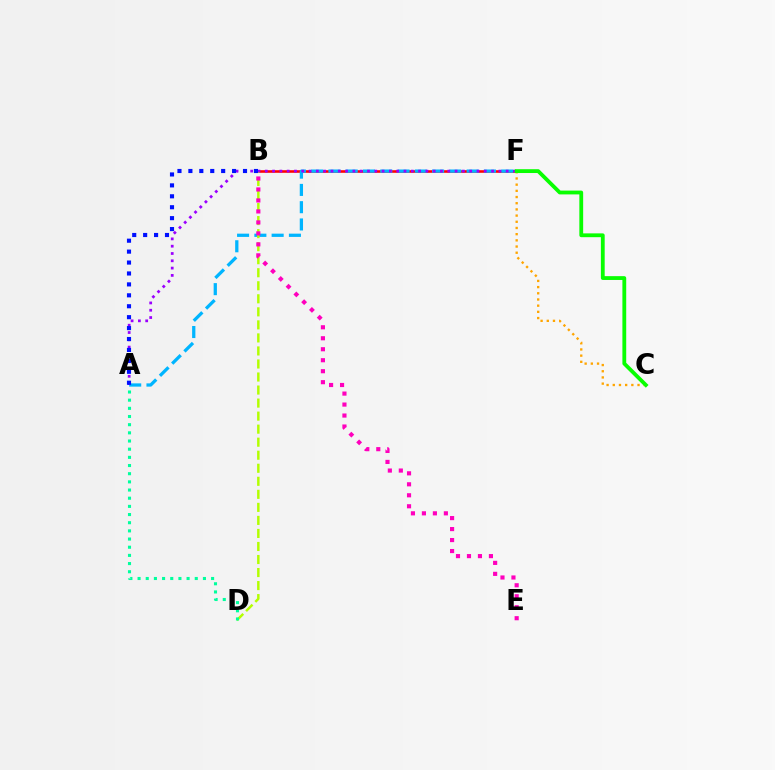{('C', 'F'): [{'color': '#ffa500', 'line_style': 'dotted', 'thickness': 1.68}, {'color': '#08ff00', 'line_style': 'solid', 'thickness': 2.75}], ('B', 'F'): [{'color': '#ff0000', 'line_style': 'solid', 'thickness': 1.86}], ('A', 'F'): [{'color': '#00b5ff', 'line_style': 'dashed', 'thickness': 2.35}, {'color': '#9b00ff', 'line_style': 'dotted', 'thickness': 1.98}], ('B', 'D'): [{'color': '#b3ff00', 'line_style': 'dashed', 'thickness': 1.77}], ('B', 'E'): [{'color': '#ff00bd', 'line_style': 'dotted', 'thickness': 2.98}], ('A', 'B'): [{'color': '#0010ff', 'line_style': 'dotted', 'thickness': 2.97}], ('A', 'D'): [{'color': '#00ff9d', 'line_style': 'dotted', 'thickness': 2.22}]}